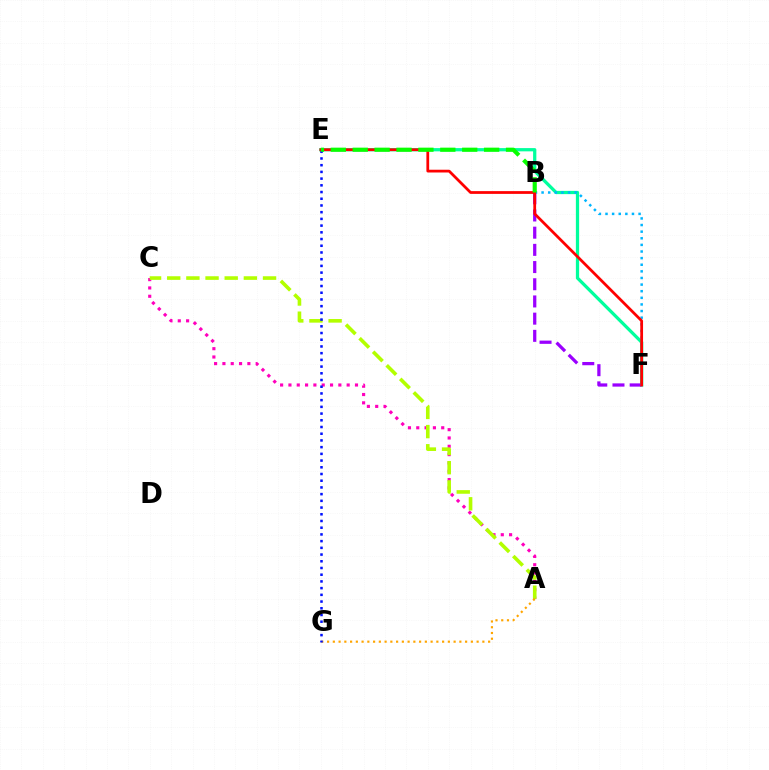{('A', 'C'): [{'color': '#ff00bd', 'line_style': 'dotted', 'thickness': 2.26}, {'color': '#b3ff00', 'line_style': 'dashed', 'thickness': 2.6}], ('E', 'F'): [{'color': '#00ff9d', 'line_style': 'solid', 'thickness': 2.34}, {'color': '#ff0000', 'line_style': 'solid', 'thickness': 1.99}], ('A', 'G'): [{'color': '#ffa500', 'line_style': 'dotted', 'thickness': 1.56}], ('E', 'G'): [{'color': '#0010ff', 'line_style': 'dotted', 'thickness': 1.82}], ('B', 'F'): [{'color': '#9b00ff', 'line_style': 'dashed', 'thickness': 2.34}, {'color': '#00b5ff', 'line_style': 'dotted', 'thickness': 1.8}], ('B', 'E'): [{'color': '#08ff00', 'line_style': 'dashed', 'thickness': 2.98}]}